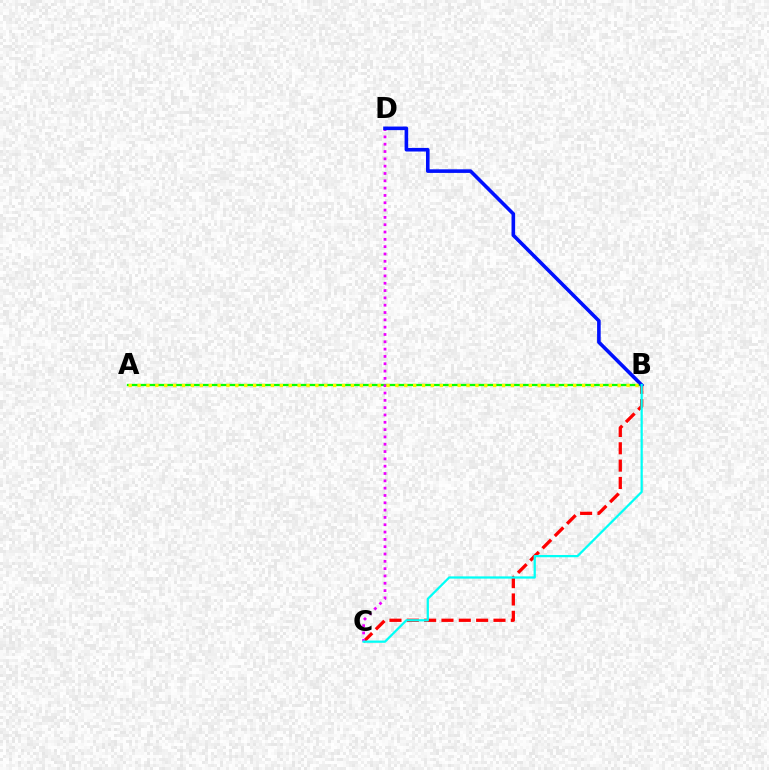{('B', 'C'): [{'color': '#ff0000', 'line_style': 'dashed', 'thickness': 2.35}, {'color': '#00fff6', 'line_style': 'solid', 'thickness': 1.62}], ('A', 'B'): [{'color': '#08ff00', 'line_style': 'solid', 'thickness': 1.64}, {'color': '#fcf500', 'line_style': 'dotted', 'thickness': 2.42}], ('C', 'D'): [{'color': '#ee00ff', 'line_style': 'dotted', 'thickness': 1.99}], ('B', 'D'): [{'color': '#0010ff', 'line_style': 'solid', 'thickness': 2.59}]}